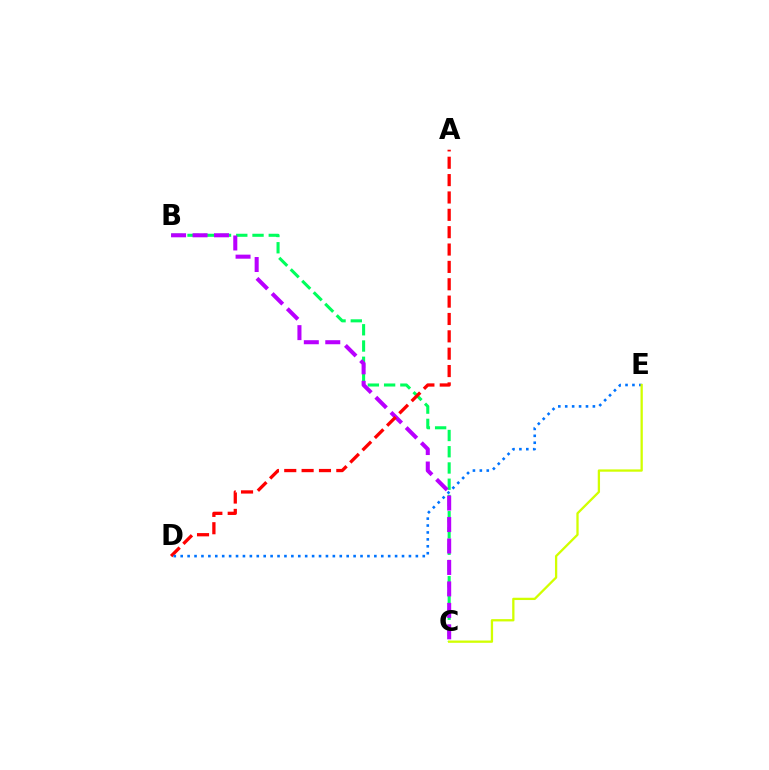{('B', 'C'): [{'color': '#00ff5c', 'line_style': 'dashed', 'thickness': 2.21}, {'color': '#b900ff', 'line_style': 'dashed', 'thickness': 2.92}], ('A', 'D'): [{'color': '#ff0000', 'line_style': 'dashed', 'thickness': 2.36}], ('D', 'E'): [{'color': '#0074ff', 'line_style': 'dotted', 'thickness': 1.88}], ('C', 'E'): [{'color': '#d1ff00', 'line_style': 'solid', 'thickness': 1.65}]}